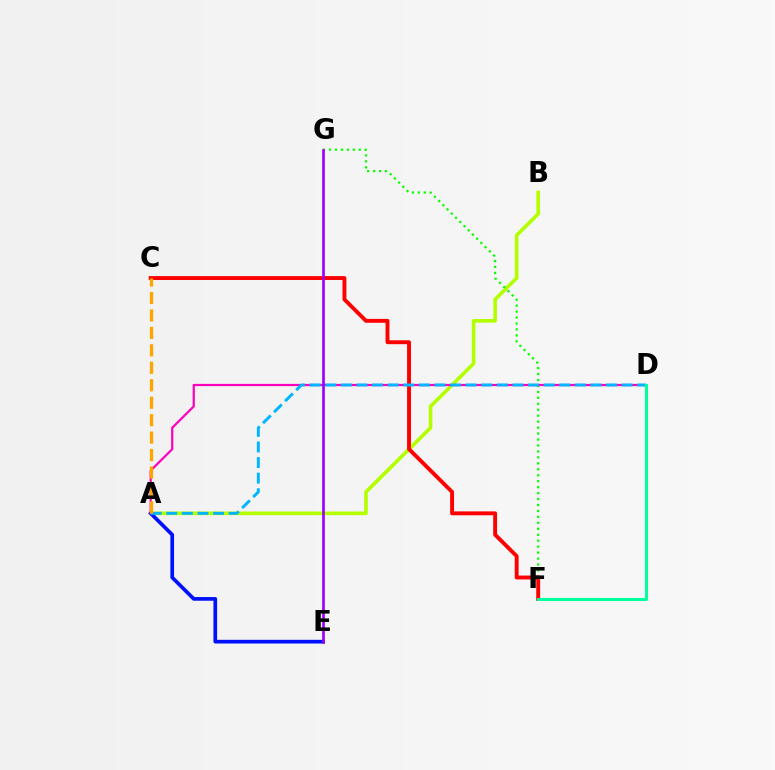{('A', 'B'): [{'color': '#b3ff00', 'line_style': 'solid', 'thickness': 2.61}], ('A', 'E'): [{'color': '#0010ff', 'line_style': 'solid', 'thickness': 2.65}], ('F', 'G'): [{'color': '#08ff00', 'line_style': 'dotted', 'thickness': 1.62}], ('C', 'F'): [{'color': '#ff0000', 'line_style': 'solid', 'thickness': 2.8}], ('A', 'D'): [{'color': '#ff00bd', 'line_style': 'solid', 'thickness': 1.59}, {'color': '#00b5ff', 'line_style': 'dashed', 'thickness': 2.12}], ('D', 'F'): [{'color': '#00ff9d', 'line_style': 'solid', 'thickness': 2.21}], ('A', 'C'): [{'color': '#ffa500', 'line_style': 'dashed', 'thickness': 2.37}], ('E', 'G'): [{'color': '#9b00ff', 'line_style': 'solid', 'thickness': 1.92}]}